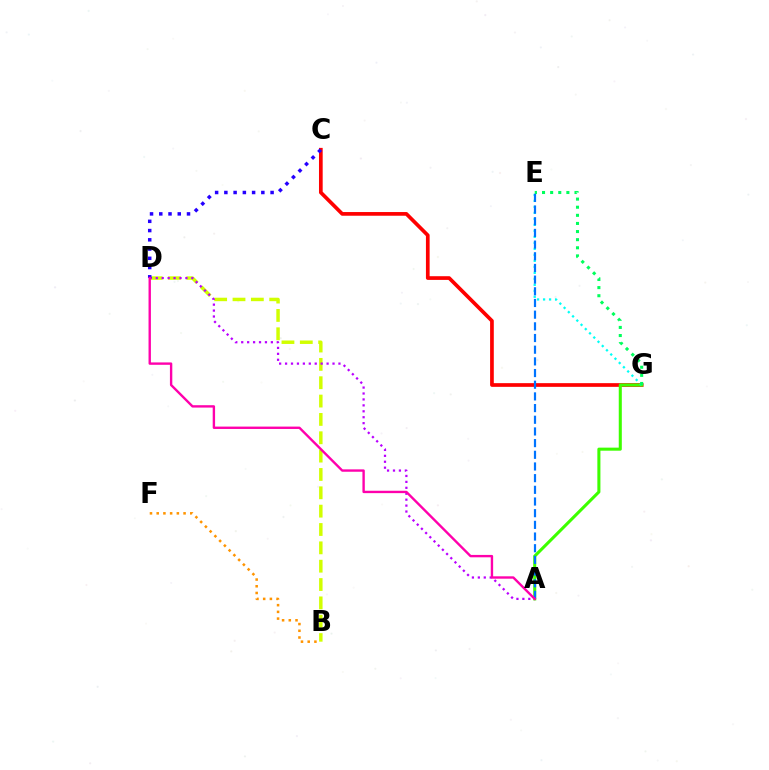{('C', 'G'): [{'color': '#ff0000', 'line_style': 'solid', 'thickness': 2.66}], ('B', 'D'): [{'color': '#d1ff00', 'line_style': 'dashed', 'thickness': 2.49}], ('A', 'D'): [{'color': '#b900ff', 'line_style': 'dotted', 'thickness': 1.61}, {'color': '#ff00ac', 'line_style': 'solid', 'thickness': 1.71}], ('A', 'G'): [{'color': '#3dff00', 'line_style': 'solid', 'thickness': 2.2}], ('C', 'D'): [{'color': '#2500ff', 'line_style': 'dotted', 'thickness': 2.51}], ('E', 'G'): [{'color': '#00fff6', 'line_style': 'dotted', 'thickness': 1.63}, {'color': '#00ff5c', 'line_style': 'dotted', 'thickness': 2.2}], ('A', 'E'): [{'color': '#0074ff', 'line_style': 'dashed', 'thickness': 1.59}], ('B', 'F'): [{'color': '#ff9400', 'line_style': 'dotted', 'thickness': 1.82}]}